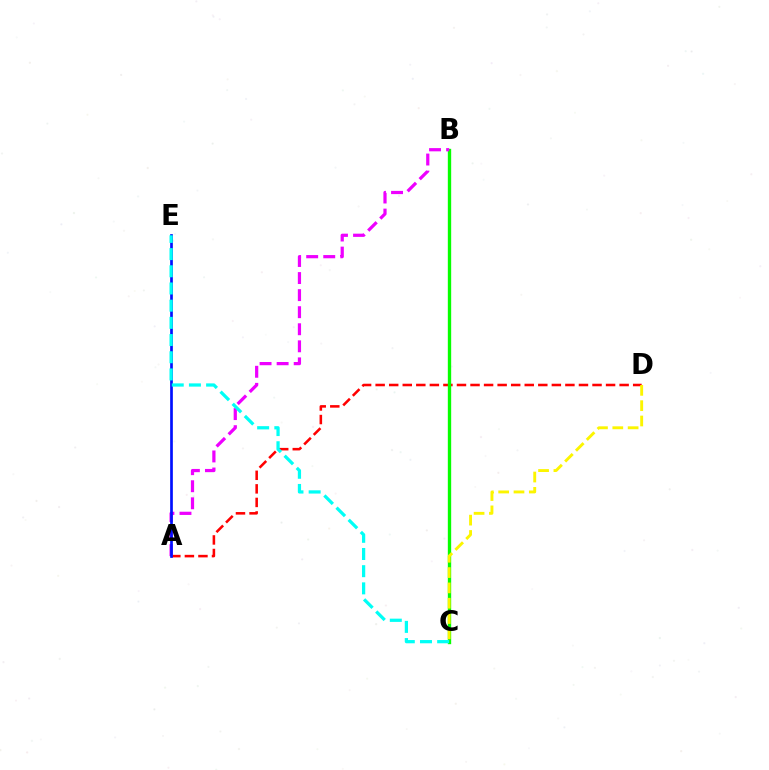{('A', 'D'): [{'color': '#ff0000', 'line_style': 'dashed', 'thickness': 1.84}], ('B', 'C'): [{'color': '#08ff00', 'line_style': 'solid', 'thickness': 2.41}], ('C', 'D'): [{'color': '#fcf500', 'line_style': 'dashed', 'thickness': 2.08}], ('A', 'B'): [{'color': '#ee00ff', 'line_style': 'dashed', 'thickness': 2.32}], ('A', 'E'): [{'color': '#0010ff', 'line_style': 'solid', 'thickness': 1.94}], ('C', 'E'): [{'color': '#00fff6', 'line_style': 'dashed', 'thickness': 2.34}]}